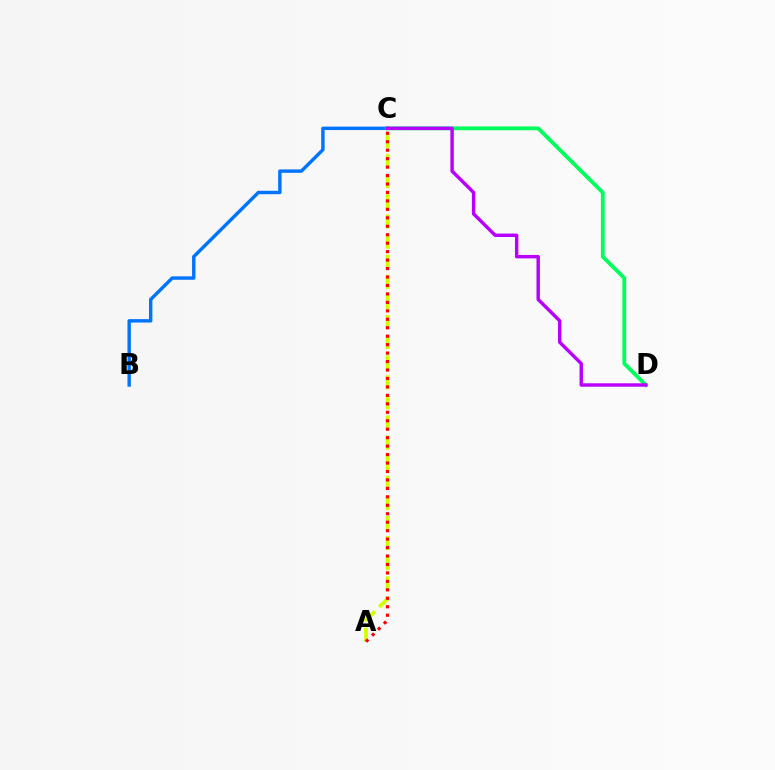{('B', 'C'): [{'color': '#0074ff', 'line_style': 'solid', 'thickness': 2.46}], ('C', 'D'): [{'color': '#00ff5c', 'line_style': 'solid', 'thickness': 2.76}, {'color': '#b900ff', 'line_style': 'solid', 'thickness': 2.47}], ('A', 'C'): [{'color': '#d1ff00', 'line_style': 'dashed', 'thickness': 2.73}, {'color': '#ff0000', 'line_style': 'dotted', 'thickness': 2.3}]}